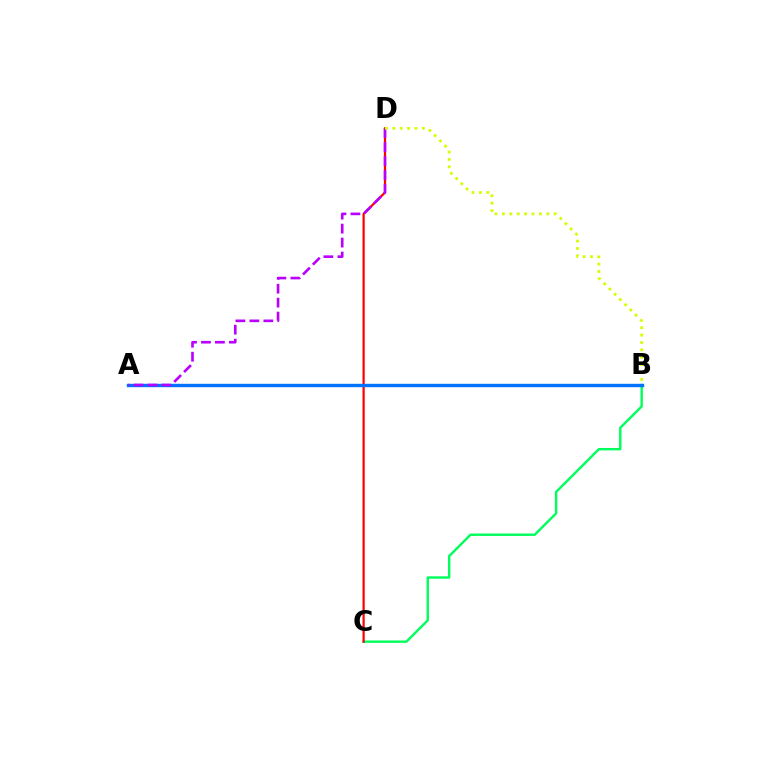{('B', 'C'): [{'color': '#00ff5c', 'line_style': 'solid', 'thickness': 1.73}], ('C', 'D'): [{'color': '#ff0000', 'line_style': 'solid', 'thickness': 1.6}], ('A', 'B'): [{'color': '#0074ff', 'line_style': 'solid', 'thickness': 2.44}], ('A', 'D'): [{'color': '#b900ff', 'line_style': 'dashed', 'thickness': 1.9}], ('B', 'D'): [{'color': '#d1ff00', 'line_style': 'dotted', 'thickness': 2.01}]}